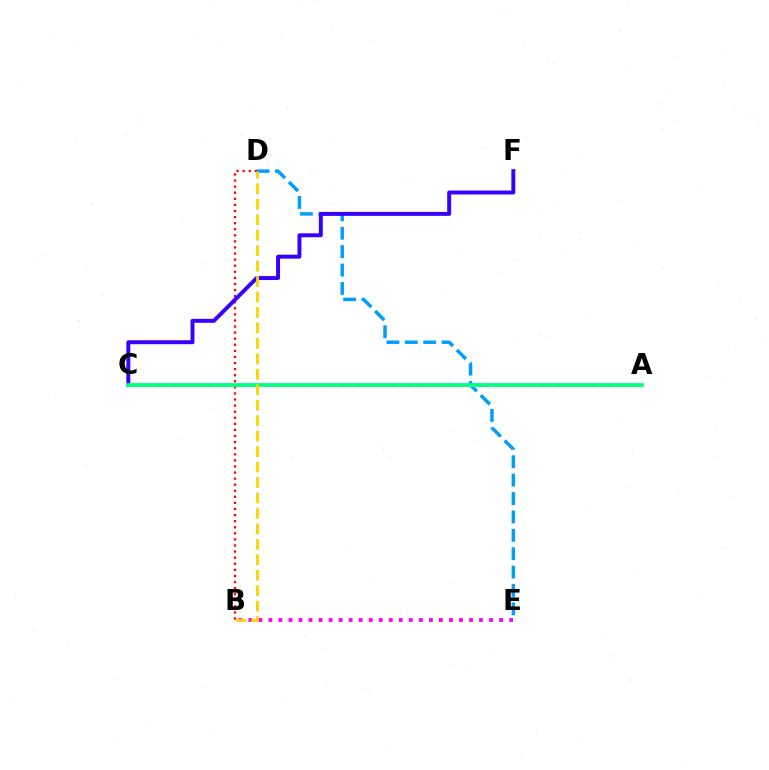{('D', 'E'): [{'color': '#009eff', 'line_style': 'dashed', 'thickness': 2.5}], ('B', 'E'): [{'color': '#ff00ed', 'line_style': 'dotted', 'thickness': 2.73}], ('B', 'D'): [{'color': '#ff0000', 'line_style': 'dotted', 'thickness': 1.65}, {'color': '#ffd500', 'line_style': 'dashed', 'thickness': 2.1}], ('C', 'F'): [{'color': '#3700ff', 'line_style': 'solid', 'thickness': 2.84}], ('A', 'C'): [{'color': '#4fff00', 'line_style': 'dashed', 'thickness': 2.09}, {'color': '#00ff86', 'line_style': 'solid', 'thickness': 2.71}]}